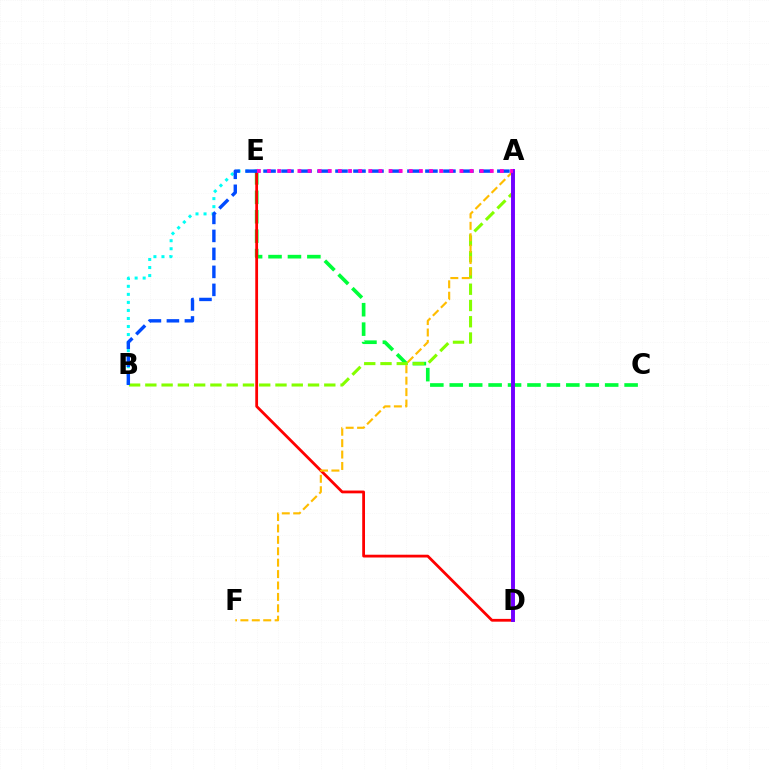{('B', 'E'): [{'color': '#00fff6', 'line_style': 'dotted', 'thickness': 2.18}], ('C', 'E'): [{'color': '#00ff39', 'line_style': 'dashed', 'thickness': 2.64}], ('D', 'E'): [{'color': '#ff0000', 'line_style': 'solid', 'thickness': 2.01}], ('A', 'B'): [{'color': '#84ff00', 'line_style': 'dashed', 'thickness': 2.21}, {'color': '#004bff', 'line_style': 'dashed', 'thickness': 2.44}], ('A', 'F'): [{'color': '#ffbd00', 'line_style': 'dashed', 'thickness': 1.55}], ('A', 'D'): [{'color': '#7200ff', 'line_style': 'solid', 'thickness': 2.83}], ('A', 'E'): [{'color': '#ff00cf', 'line_style': 'dotted', 'thickness': 2.75}]}